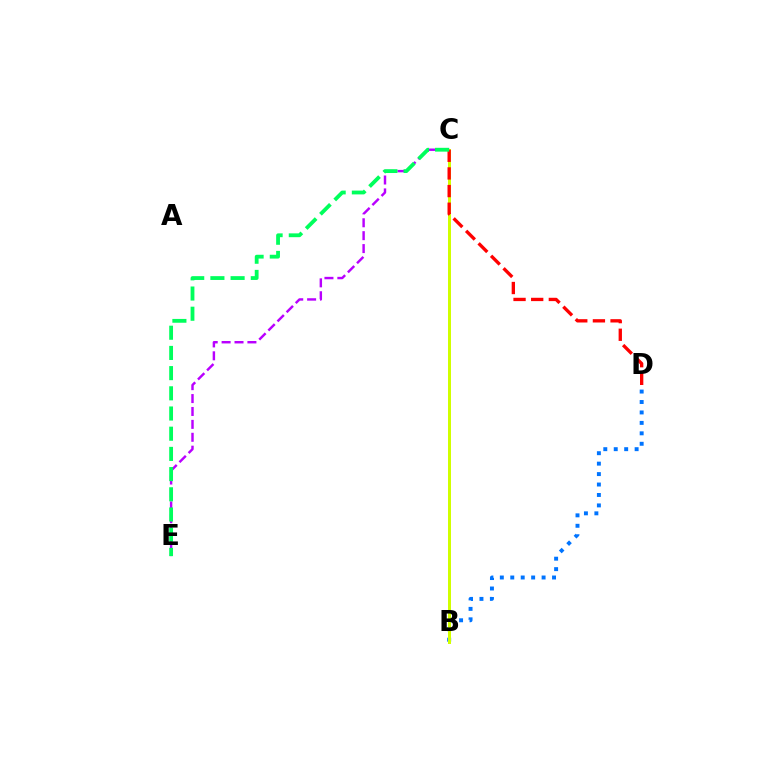{('C', 'E'): [{'color': '#b900ff', 'line_style': 'dashed', 'thickness': 1.75}, {'color': '#00ff5c', 'line_style': 'dashed', 'thickness': 2.74}], ('B', 'D'): [{'color': '#0074ff', 'line_style': 'dotted', 'thickness': 2.84}], ('B', 'C'): [{'color': '#d1ff00', 'line_style': 'solid', 'thickness': 2.15}], ('C', 'D'): [{'color': '#ff0000', 'line_style': 'dashed', 'thickness': 2.4}]}